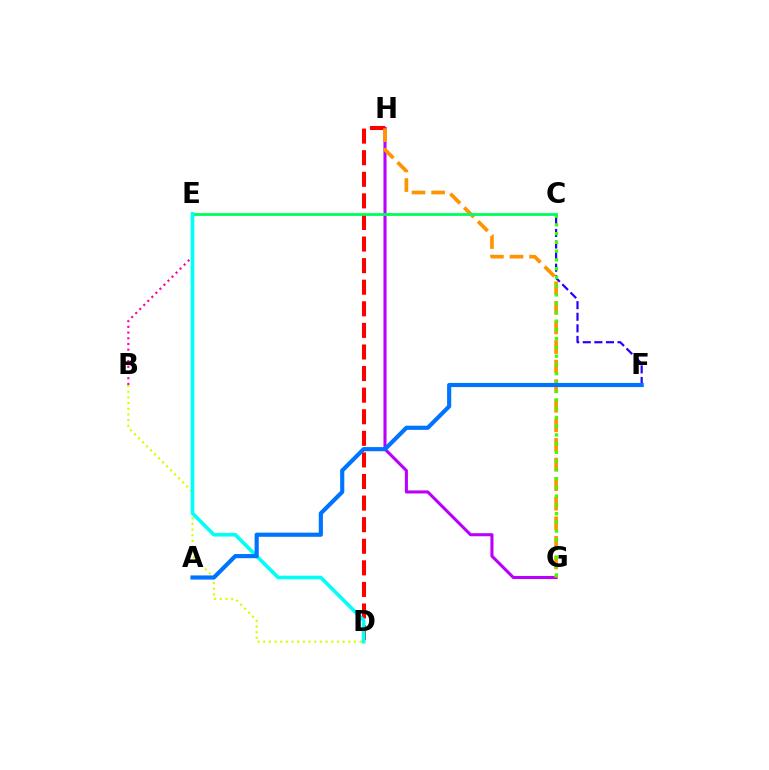{('G', 'H'): [{'color': '#b900ff', 'line_style': 'solid', 'thickness': 2.22}, {'color': '#ff9400', 'line_style': 'dashed', 'thickness': 2.66}], ('C', 'F'): [{'color': '#2500ff', 'line_style': 'dashed', 'thickness': 1.57}], ('D', 'H'): [{'color': '#ff0000', 'line_style': 'dashed', 'thickness': 2.93}], ('B', 'E'): [{'color': '#ff00ac', 'line_style': 'dotted', 'thickness': 1.55}], ('B', 'D'): [{'color': '#d1ff00', 'line_style': 'dotted', 'thickness': 1.54}], ('C', 'G'): [{'color': '#3dff00', 'line_style': 'dotted', 'thickness': 2.38}], ('C', 'E'): [{'color': '#00ff5c', 'line_style': 'solid', 'thickness': 2.03}], ('D', 'E'): [{'color': '#00fff6', 'line_style': 'solid', 'thickness': 2.63}], ('A', 'F'): [{'color': '#0074ff', 'line_style': 'solid', 'thickness': 2.99}]}